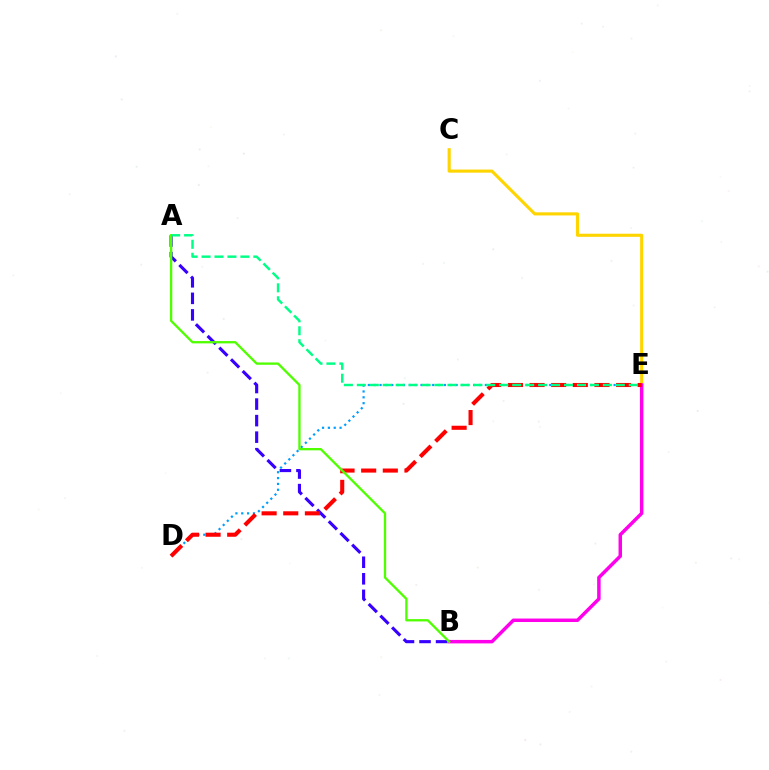{('C', 'E'): [{'color': '#ffd500', 'line_style': 'solid', 'thickness': 2.23}], ('A', 'B'): [{'color': '#3700ff', 'line_style': 'dashed', 'thickness': 2.25}, {'color': '#4fff00', 'line_style': 'solid', 'thickness': 1.67}], ('D', 'E'): [{'color': '#009eff', 'line_style': 'dotted', 'thickness': 1.59}, {'color': '#ff0000', 'line_style': 'dashed', 'thickness': 2.94}], ('B', 'E'): [{'color': '#ff00ed', 'line_style': 'solid', 'thickness': 2.5}], ('A', 'E'): [{'color': '#00ff86', 'line_style': 'dashed', 'thickness': 1.76}]}